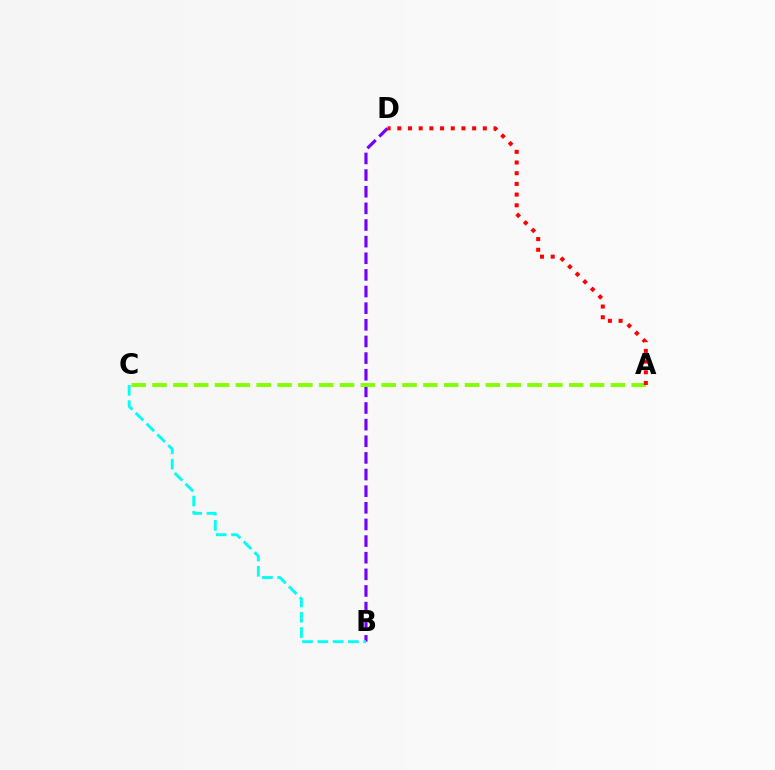{('B', 'D'): [{'color': '#7200ff', 'line_style': 'dashed', 'thickness': 2.26}], ('A', 'C'): [{'color': '#84ff00', 'line_style': 'dashed', 'thickness': 2.83}], ('A', 'D'): [{'color': '#ff0000', 'line_style': 'dotted', 'thickness': 2.9}], ('B', 'C'): [{'color': '#00fff6', 'line_style': 'dashed', 'thickness': 2.08}]}